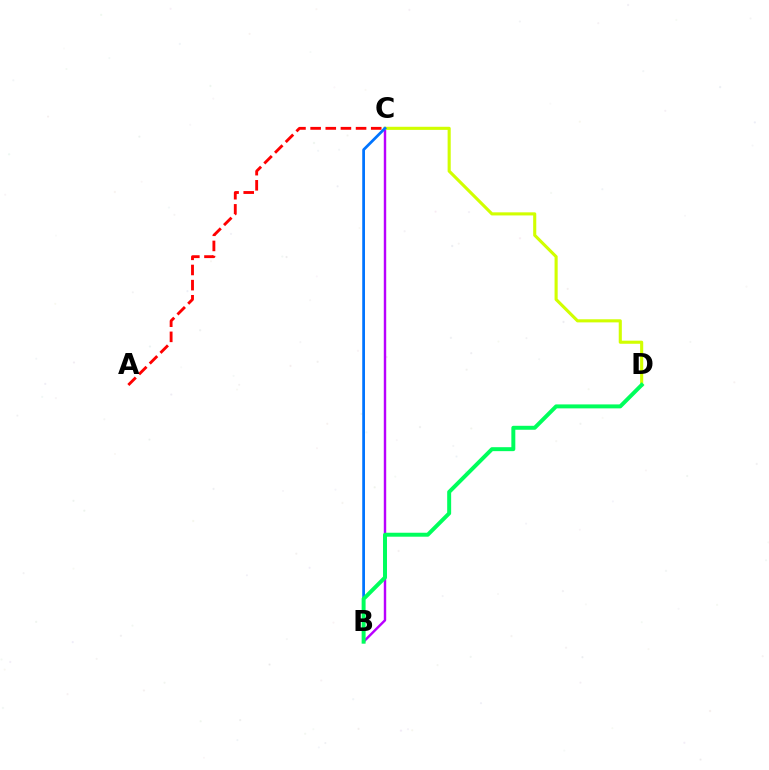{('B', 'C'): [{'color': '#b900ff', 'line_style': 'solid', 'thickness': 1.75}, {'color': '#0074ff', 'line_style': 'solid', 'thickness': 1.98}], ('C', 'D'): [{'color': '#d1ff00', 'line_style': 'solid', 'thickness': 2.24}], ('B', 'D'): [{'color': '#00ff5c', 'line_style': 'solid', 'thickness': 2.85}], ('A', 'C'): [{'color': '#ff0000', 'line_style': 'dashed', 'thickness': 2.06}]}